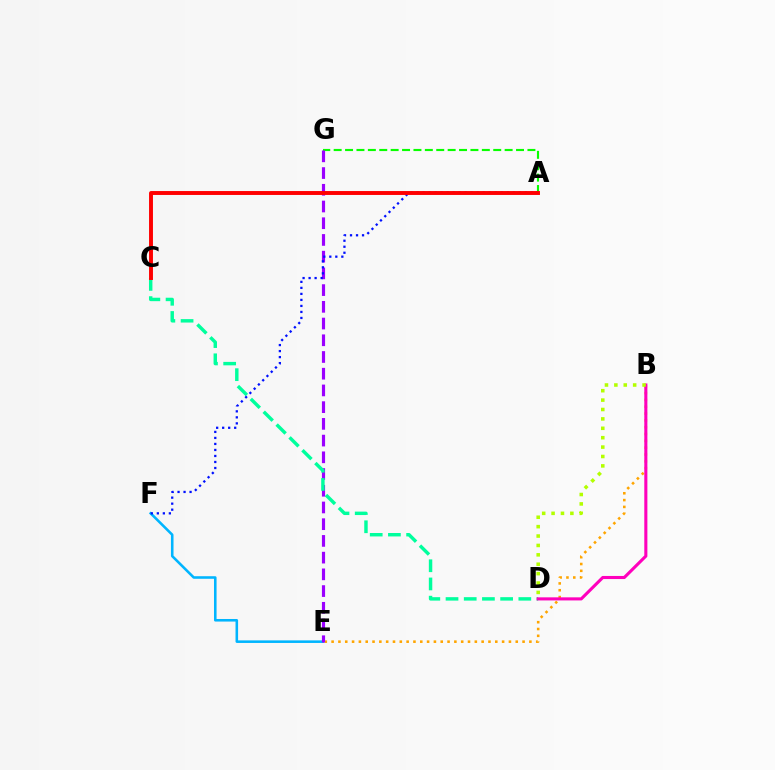{('E', 'F'): [{'color': '#00b5ff', 'line_style': 'solid', 'thickness': 1.85}], ('A', 'G'): [{'color': '#08ff00', 'line_style': 'dashed', 'thickness': 1.55}], ('B', 'E'): [{'color': '#ffa500', 'line_style': 'dotted', 'thickness': 1.85}], ('E', 'G'): [{'color': '#9b00ff', 'line_style': 'dashed', 'thickness': 2.27}], ('C', 'D'): [{'color': '#00ff9d', 'line_style': 'dashed', 'thickness': 2.47}], ('B', 'D'): [{'color': '#ff00bd', 'line_style': 'solid', 'thickness': 2.23}, {'color': '#b3ff00', 'line_style': 'dotted', 'thickness': 2.55}], ('A', 'F'): [{'color': '#0010ff', 'line_style': 'dotted', 'thickness': 1.63}], ('A', 'C'): [{'color': '#ff0000', 'line_style': 'solid', 'thickness': 2.82}]}